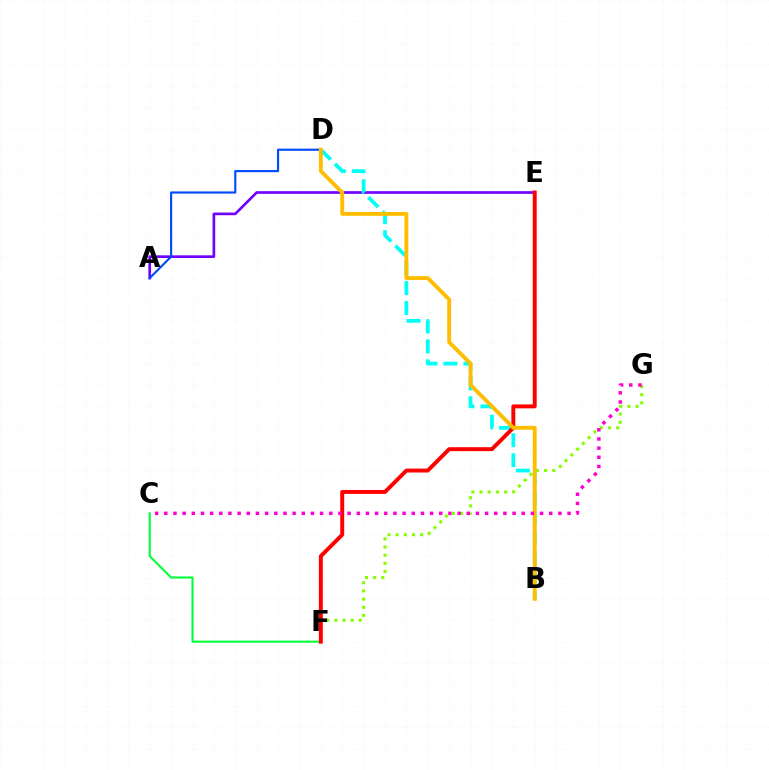{('A', 'E'): [{'color': '#7200ff', 'line_style': 'solid', 'thickness': 1.92}], ('B', 'D'): [{'color': '#00fff6', 'line_style': 'dashed', 'thickness': 2.71}, {'color': '#ffbd00', 'line_style': 'solid', 'thickness': 2.78}], ('C', 'F'): [{'color': '#00ff39', 'line_style': 'solid', 'thickness': 1.5}], ('A', 'D'): [{'color': '#004bff', 'line_style': 'solid', 'thickness': 1.55}], ('F', 'G'): [{'color': '#84ff00', 'line_style': 'dotted', 'thickness': 2.22}], ('E', 'F'): [{'color': '#ff0000', 'line_style': 'solid', 'thickness': 2.83}], ('C', 'G'): [{'color': '#ff00cf', 'line_style': 'dotted', 'thickness': 2.49}]}